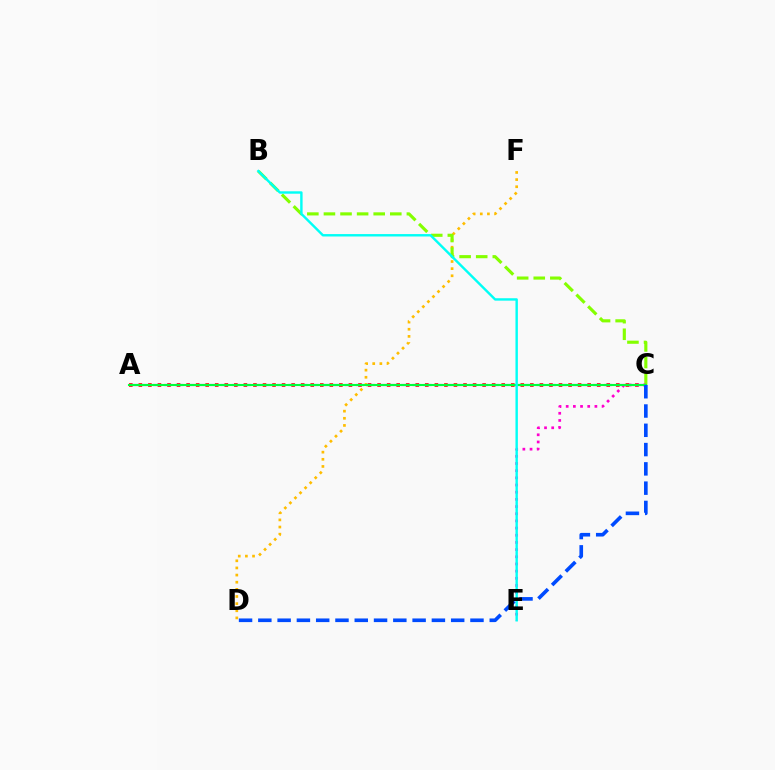{('A', 'C'): [{'color': '#ff0000', 'line_style': 'dotted', 'thickness': 2.59}, {'color': '#7200ff', 'line_style': 'dashed', 'thickness': 1.53}, {'color': '#00ff39', 'line_style': 'solid', 'thickness': 1.51}], ('D', 'F'): [{'color': '#ffbd00', 'line_style': 'dotted', 'thickness': 1.94}], ('B', 'C'): [{'color': '#84ff00', 'line_style': 'dashed', 'thickness': 2.25}], ('C', 'E'): [{'color': '#ff00cf', 'line_style': 'dotted', 'thickness': 1.95}], ('B', 'E'): [{'color': '#00fff6', 'line_style': 'solid', 'thickness': 1.74}], ('C', 'D'): [{'color': '#004bff', 'line_style': 'dashed', 'thickness': 2.62}]}